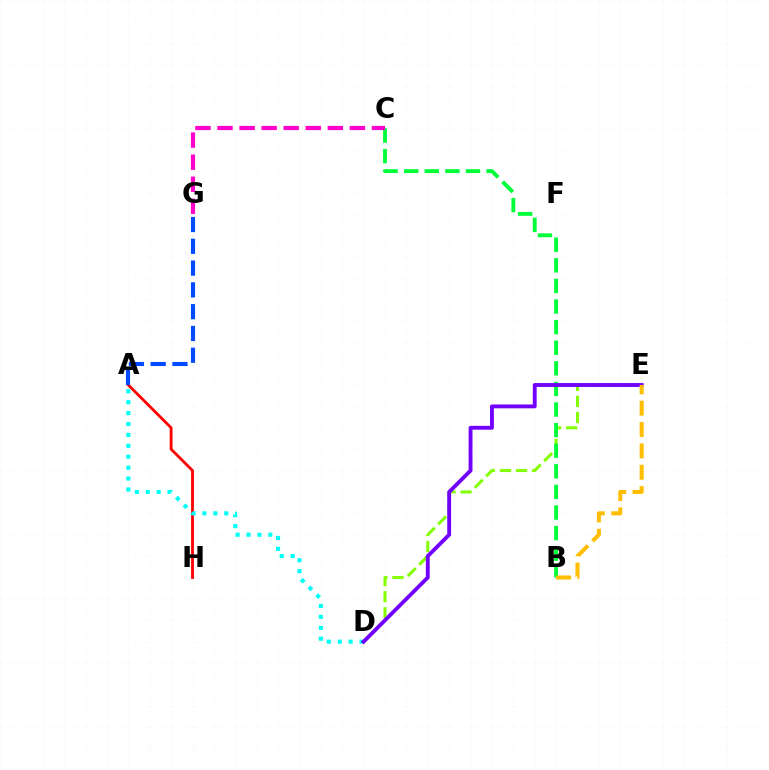{('D', 'E'): [{'color': '#84ff00', 'line_style': 'dashed', 'thickness': 2.18}, {'color': '#7200ff', 'line_style': 'solid', 'thickness': 2.78}], ('B', 'C'): [{'color': '#00ff39', 'line_style': 'dashed', 'thickness': 2.8}], ('A', 'H'): [{'color': '#ff0000', 'line_style': 'solid', 'thickness': 2.02}], ('A', 'D'): [{'color': '#00fff6', 'line_style': 'dotted', 'thickness': 2.97}], ('B', 'E'): [{'color': '#ffbd00', 'line_style': 'dashed', 'thickness': 2.9}], ('C', 'G'): [{'color': '#ff00cf', 'line_style': 'dashed', 'thickness': 3.0}], ('A', 'G'): [{'color': '#004bff', 'line_style': 'dashed', 'thickness': 2.96}]}